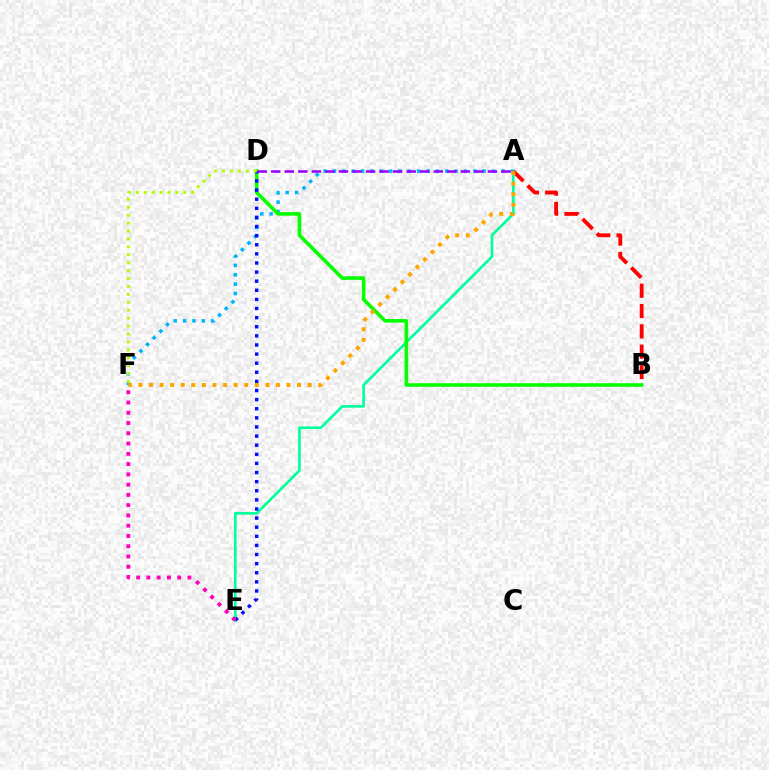{('A', 'E'): [{'color': '#00ff9d', 'line_style': 'solid', 'thickness': 1.89}], ('A', 'B'): [{'color': '#ff0000', 'line_style': 'dashed', 'thickness': 2.76}], ('A', 'F'): [{'color': '#00b5ff', 'line_style': 'dotted', 'thickness': 2.54}, {'color': '#ffa500', 'line_style': 'dotted', 'thickness': 2.87}], ('B', 'D'): [{'color': '#08ff00', 'line_style': 'solid', 'thickness': 2.59}], ('D', 'E'): [{'color': '#0010ff', 'line_style': 'dotted', 'thickness': 2.48}], ('A', 'D'): [{'color': '#9b00ff', 'line_style': 'dashed', 'thickness': 1.84}], ('E', 'F'): [{'color': '#ff00bd', 'line_style': 'dotted', 'thickness': 2.79}], ('D', 'F'): [{'color': '#b3ff00', 'line_style': 'dotted', 'thickness': 2.15}]}